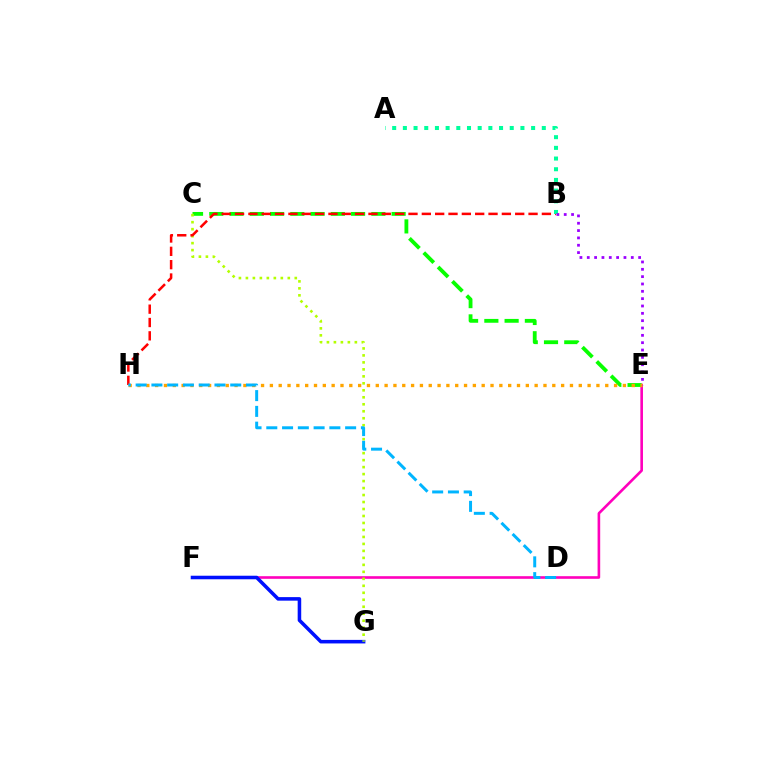{('E', 'F'): [{'color': '#ff00bd', 'line_style': 'solid', 'thickness': 1.89}], ('F', 'G'): [{'color': '#0010ff', 'line_style': 'solid', 'thickness': 2.55}], ('C', 'E'): [{'color': '#08ff00', 'line_style': 'dashed', 'thickness': 2.75}], ('C', 'G'): [{'color': '#b3ff00', 'line_style': 'dotted', 'thickness': 1.9}], ('B', 'H'): [{'color': '#ff0000', 'line_style': 'dashed', 'thickness': 1.81}], ('A', 'B'): [{'color': '#00ff9d', 'line_style': 'dotted', 'thickness': 2.9}], ('E', 'H'): [{'color': '#ffa500', 'line_style': 'dotted', 'thickness': 2.4}], ('B', 'E'): [{'color': '#9b00ff', 'line_style': 'dotted', 'thickness': 1.99}], ('D', 'H'): [{'color': '#00b5ff', 'line_style': 'dashed', 'thickness': 2.14}]}